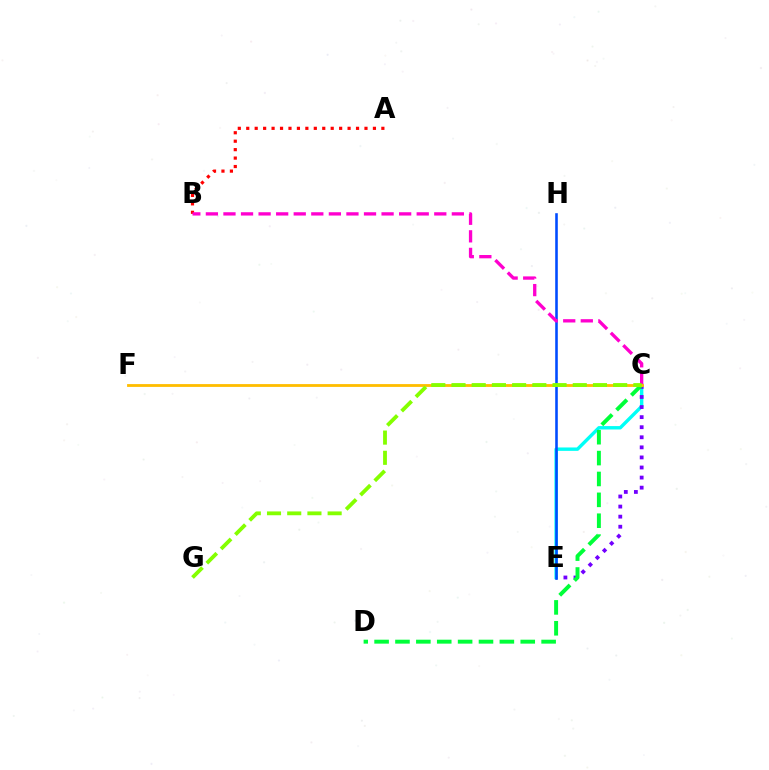{('C', 'E'): [{'color': '#00fff6', 'line_style': 'solid', 'thickness': 2.45}, {'color': '#7200ff', 'line_style': 'dotted', 'thickness': 2.74}], ('E', 'H'): [{'color': '#004bff', 'line_style': 'solid', 'thickness': 1.86}], ('C', 'D'): [{'color': '#00ff39', 'line_style': 'dashed', 'thickness': 2.84}], ('A', 'B'): [{'color': '#ff0000', 'line_style': 'dotted', 'thickness': 2.29}], ('B', 'C'): [{'color': '#ff00cf', 'line_style': 'dashed', 'thickness': 2.39}], ('C', 'F'): [{'color': '#ffbd00', 'line_style': 'solid', 'thickness': 2.03}], ('C', 'G'): [{'color': '#84ff00', 'line_style': 'dashed', 'thickness': 2.75}]}